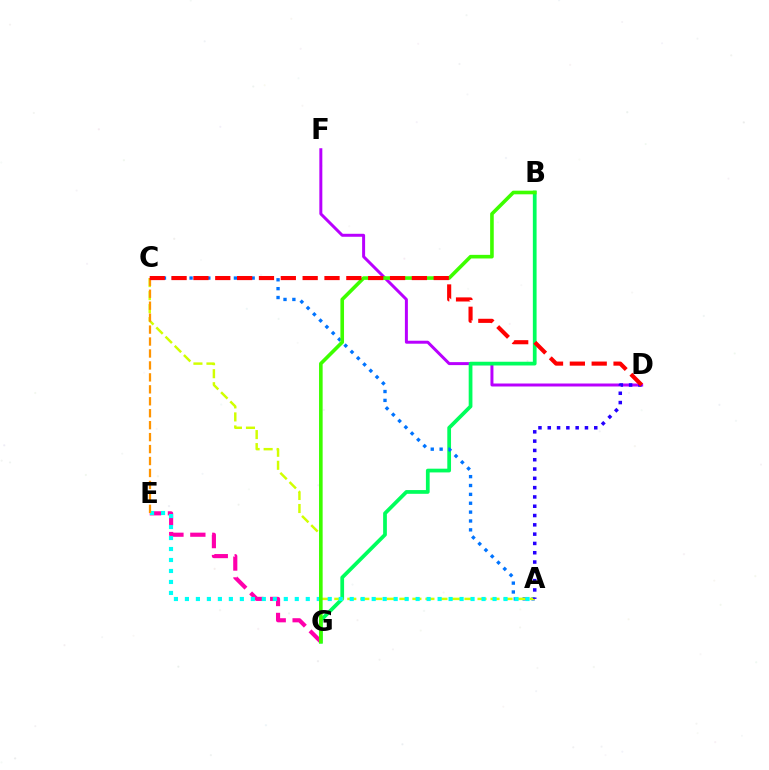{('D', 'F'): [{'color': '#b900ff', 'line_style': 'solid', 'thickness': 2.15}], ('B', 'G'): [{'color': '#00ff5c', 'line_style': 'solid', 'thickness': 2.69}, {'color': '#3dff00', 'line_style': 'solid', 'thickness': 2.6}], ('E', 'G'): [{'color': '#ff00ac', 'line_style': 'dashed', 'thickness': 2.98}], ('A', 'C'): [{'color': '#0074ff', 'line_style': 'dotted', 'thickness': 2.41}, {'color': '#d1ff00', 'line_style': 'dashed', 'thickness': 1.77}], ('A', 'E'): [{'color': '#00fff6', 'line_style': 'dotted', 'thickness': 2.99}], ('A', 'D'): [{'color': '#2500ff', 'line_style': 'dotted', 'thickness': 2.53}], ('C', 'E'): [{'color': '#ff9400', 'line_style': 'dashed', 'thickness': 1.62}], ('C', 'D'): [{'color': '#ff0000', 'line_style': 'dashed', 'thickness': 2.97}]}